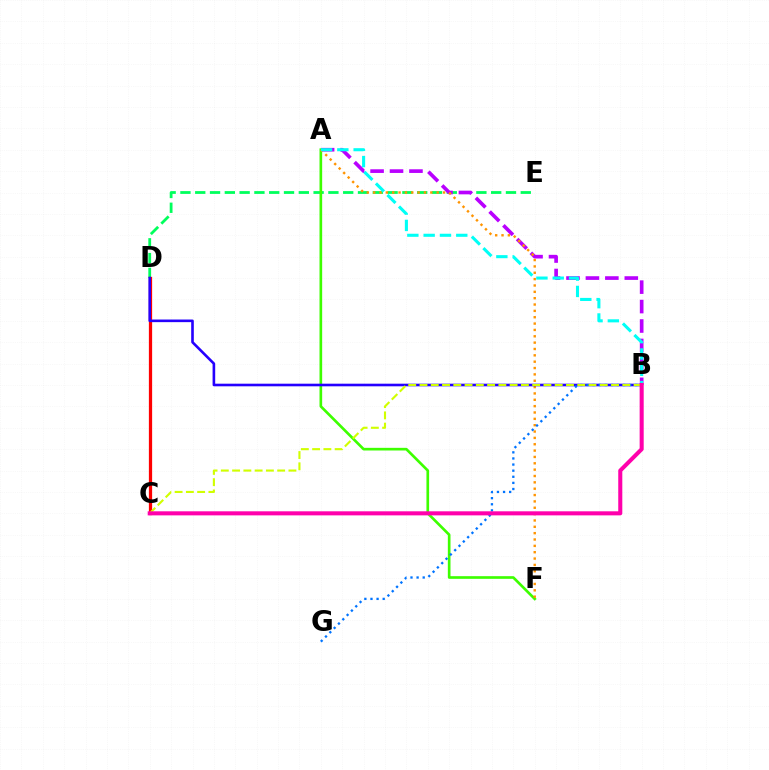{('D', 'E'): [{'color': '#00ff5c', 'line_style': 'dashed', 'thickness': 2.01}], ('C', 'D'): [{'color': '#ff0000', 'line_style': 'solid', 'thickness': 2.34}], ('A', 'B'): [{'color': '#b900ff', 'line_style': 'dashed', 'thickness': 2.64}, {'color': '#00fff6', 'line_style': 'dashed', 'thickness': 2.22}], ('A', 'F'): [{'color': '#3dff00', 'line_style': 'solid', 'thickness': 1.92}, {'color': '#ff9400', 'line_style': 'dotted', 'thickness': 1.73}], ('B', 'D'): [{'color': '#2500ff', 'line_style': 'solid', 'thickness': 1.88}], ('B', 'G'): [{'color': '#0074ff', 'line_style': 'dotted', 'thickness': 1.66}], ('B', 'C'): [{'color': '#d1ff00', 'line_style': 'dashed', 'thickness': 1.53}, {'color': '#ff00ac', 'line_style': 'solid', 'thickness': 2.92}]}